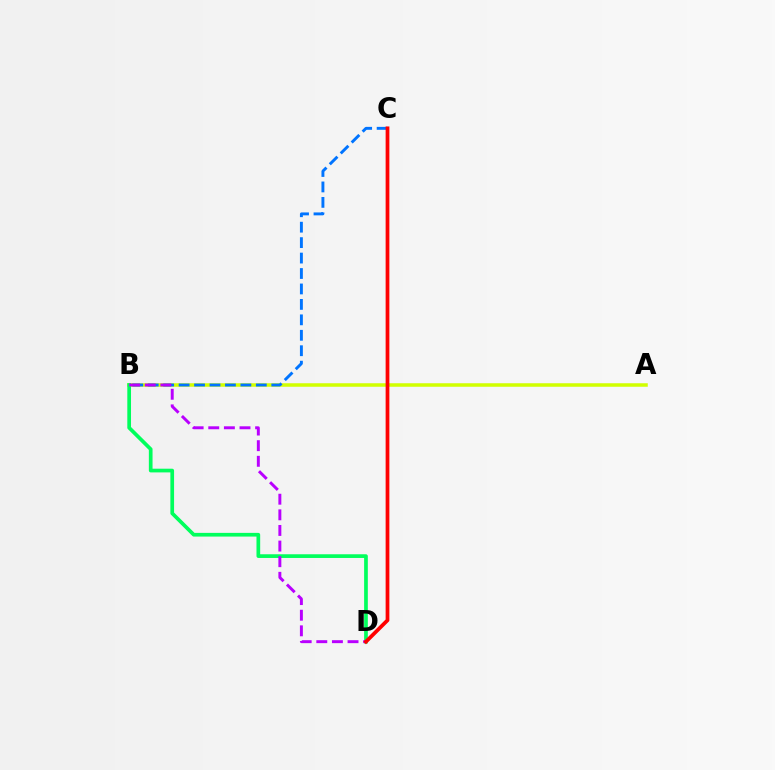{('A', 'B'): [{'color': '#d1ff00', 'line_style': 'solid', 'thickness': 2.53}], ('B', 'D'): [{'color': '#00ff5c', 'line_style': 'solid', 'thickness': 2.66}, {'color': '#b900ff', 'line_style': 'dashed', 'thickness': 2.12}], ('B', 'C'): [{'color': '#0074ff', 'line_style': 'dashed', 'thickness': 2.1}], ('C', 'D'): [{'color': '#ff0000', 'line_style': 'solid', 'thickness': 2.69}]}